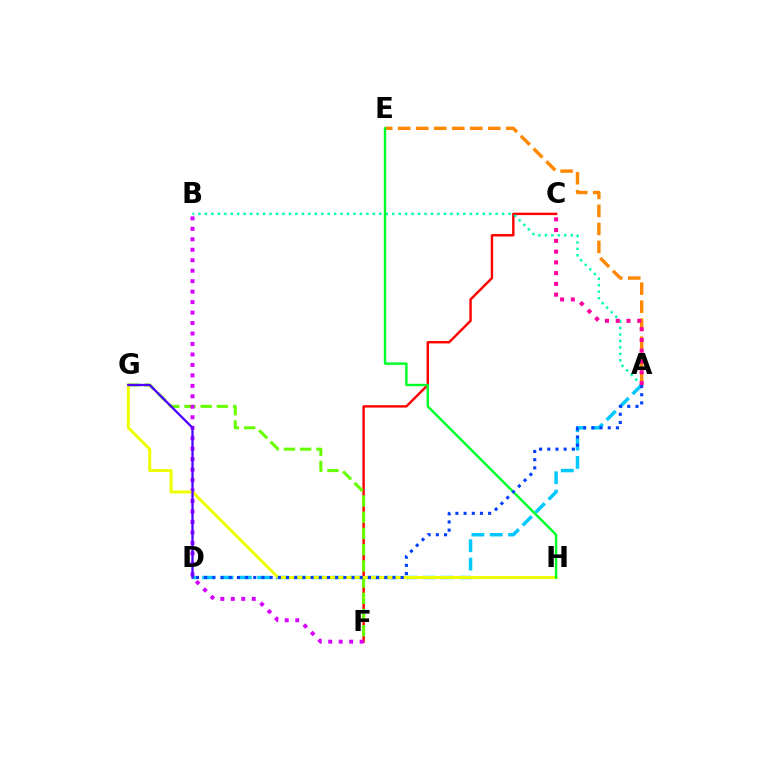{('C', 'F'): [{'color': '#ff0000', 'line_style': 'solid', 'thickness': 1.74}], ('A', 'E'): [{'color': '#ff8800', 'line_style': 'dashed', 'thickness': 2.45}], ('F', 'G'): [{'color': '#66ff00', 'line_style': 'dashed', 'thickness': 2.2}], ('A', 'D'): [{'color': '#00c7ff', 'line_style': 'dashed', 'thickness': 2.49}, {'color': '#003fff', 'line_style': 'dotted', 'thickness': 2.22}], ('B', 'F'): [{'color': '#d600ff', 'line_style': 'dotted', 'thickness': 2.84}], ('A', 'B'): [{'color': '#00ffaf', 'line_style': 'dotted', 'thickness': 1.76}], ('G', 'H'): [{'color': '#eeff00', 'line_style': 'solid', 'thickness': 2.15}], ('E', 'H'): [{'color': '#00ff27', 'line_style': 'solid', 'thickness': 1.73}], ('D', 'G'): [{'color': '#4f00ff', 'line_style': 'solid', 'thickness': 1.66}], ('A', 'C'): [{'color': '#ff00a0', 'line_style': 'dotted', 'thickness': 2.92}]}